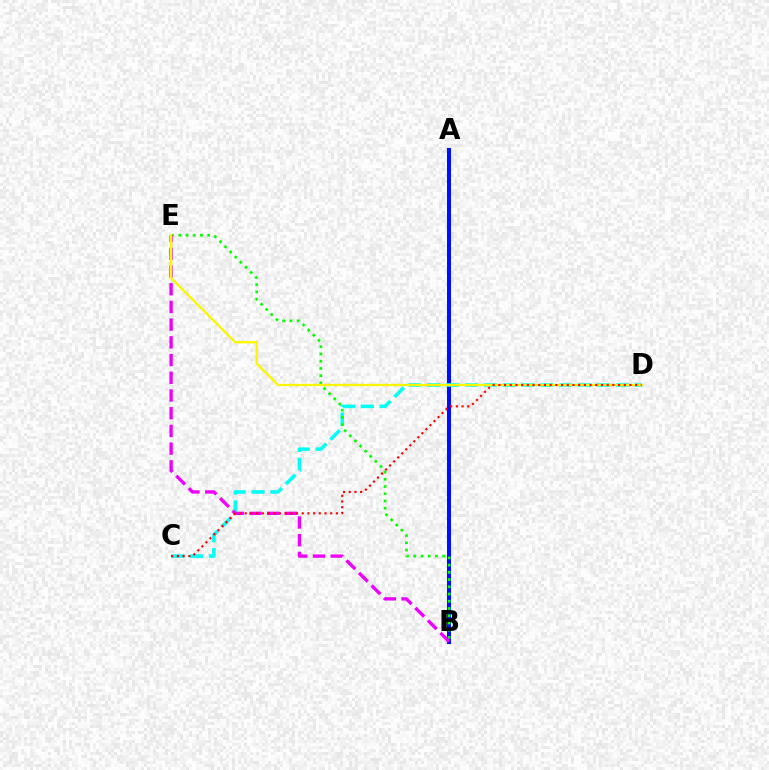{('A', 'B'): [{'color': '#0010ff', 'line_style': 'solid', 'thickness': 2.91}], ('C', 'D'): [{'color': '#00fff6', 'line_style': 'dashed', 'thickness': 2.56}, {'color': '#ff0000', 'line_style': 'dotted', 'thickness': 1.55}], ('B', 'E'): [{'color': '#08ff00', 'line_style': 'dotted', 'thickness': 1.97}, {'color': '#ee00ff', 'line_style': 'dashed', 'thickness': 2.41}], ('D', 'E'): [{'color': '#fcf500', 'line_style': 'solid', 'thickness': 1.66}]}